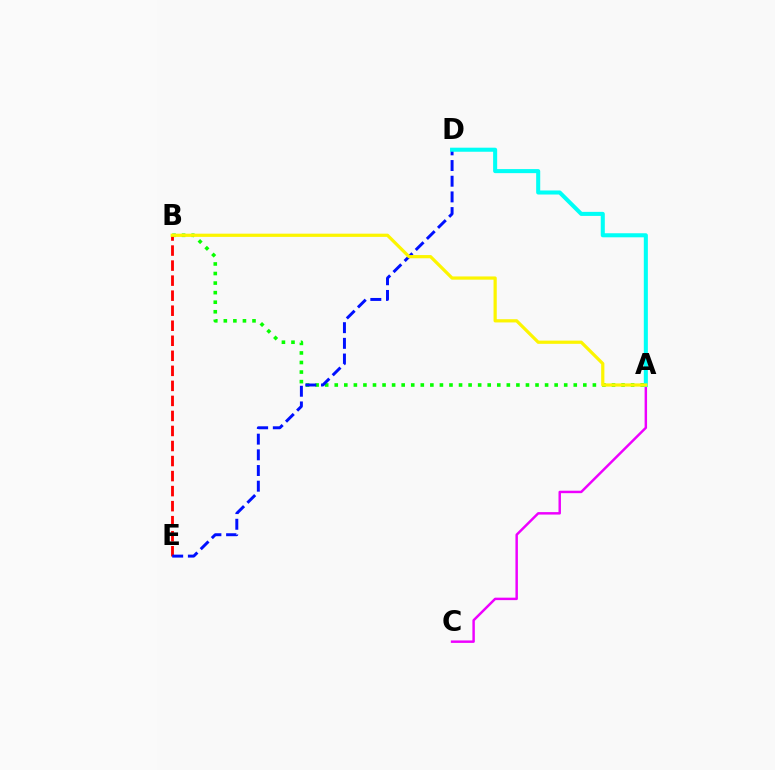{('A', 'B'): [{'color': '#08ff00', 'line_style': 'dotted', 'thickness': 2.6}, {'color': '#fcf500', 'line_style': 'solid', 'thickness': 2.32}], ('B', 'E'): [{'color': '#ff0000', 'line_style': 'dashed', 'thickness': 2.04}], ('A', 'C'): [{'color': '#ee00ff', 'line_style': 'solid', 'thickness': 1.77}], ('D', 'E'): [{'color': '#0010ff', 'line_style': 'dashed', 'thickness': 2.13}], ('A', 'D'): [{'color': '#00fff6', 'line_style': 'solid', 'thickness': 2.92}]}